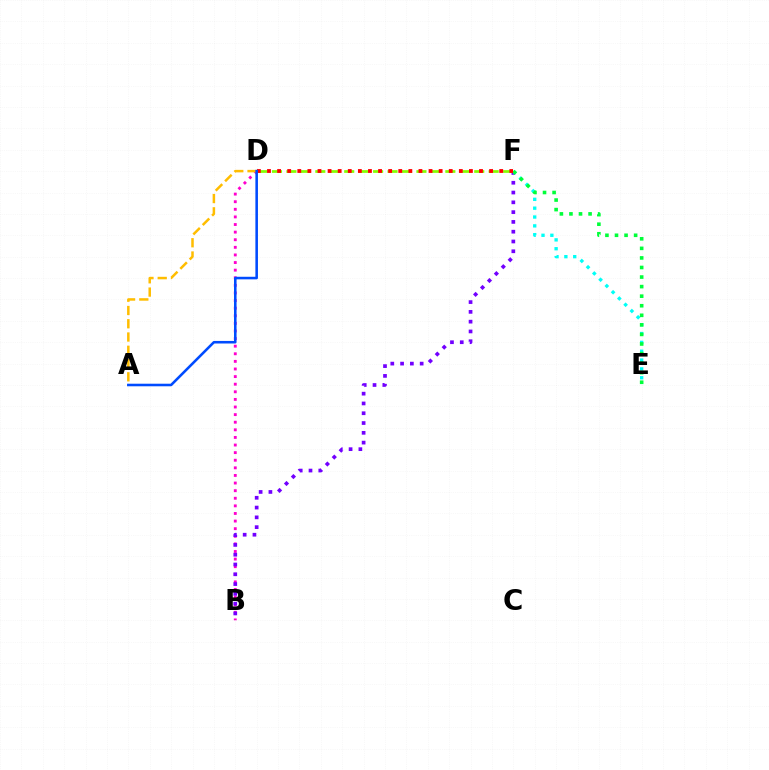{('B', 'D'): [{'color': '#ff00cf', 'line_style': 'dotted', 'thickness': 2.07}], ('B', 'F'): [{'color': '#7200ff', 'line_style': 'dotted', 'thickness': 2.66}], ('E', 'F'): [{'color': '#00fff6', 'line_style': 'dotted', 'thickness': 2.4}, {'color': '#00ff39', 'line_style': 'dotted', 'thickness': 2.6}], ('D', 'F'): [{'color': '#84ff00', 'line_style': 'dashed', 'thickness': 1.96}, {'color': '#ff0000', 'line_style': 'dotted', 'thickness': 2.74}], ('A', 'D'): [{'color': '#ffbd00', 'line_style': 'dashed', 'thickness': 1.8}, {'color': '#004bff', 'line_style': 'solid', 'thickness': 1.85}]}